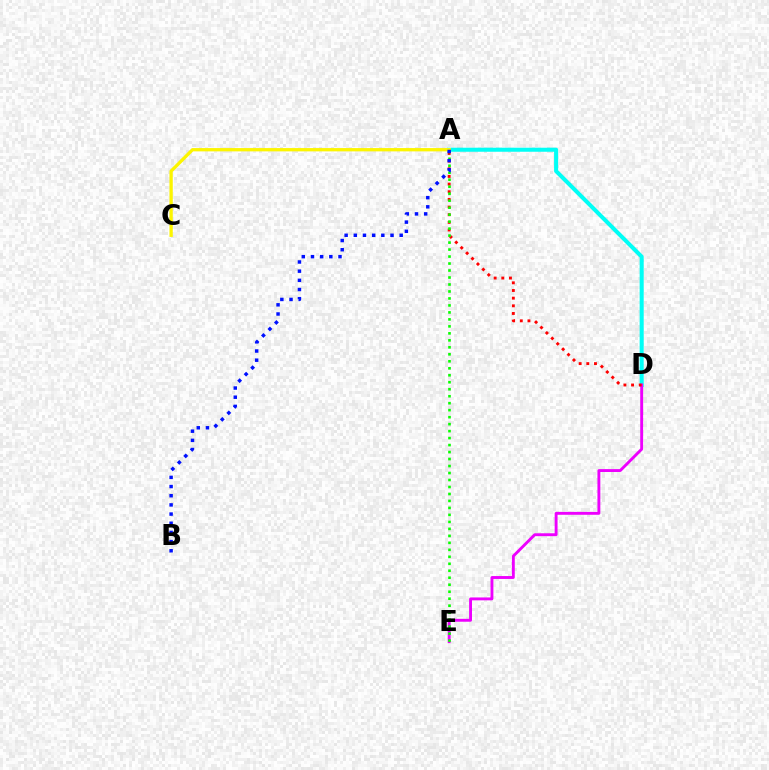{('A', 'D'): [{'color': '#00fff6', 'line_style': 'solid', 'thickness': 2.92}, {'color': '#ff0000', 'line_style': 'dotted', 'thickness': 2.08}], ('D', 'E'): [{'color': '#ee00ff', 'line_style': 'solid', 'thickness': 2.08}], ('A', 'E'): [{'color': '#08ff00', 'line_style': 'dotted', 'thickness': 1.9}], ('A', 'C'): [{'color': '#fcf500', 'line_style': 'solid', 'thickness': 2.38}], ('A', 'B'): [{'color': '#0010ff', 'line_style': 'dotted', 'thickness': 2.49}]}